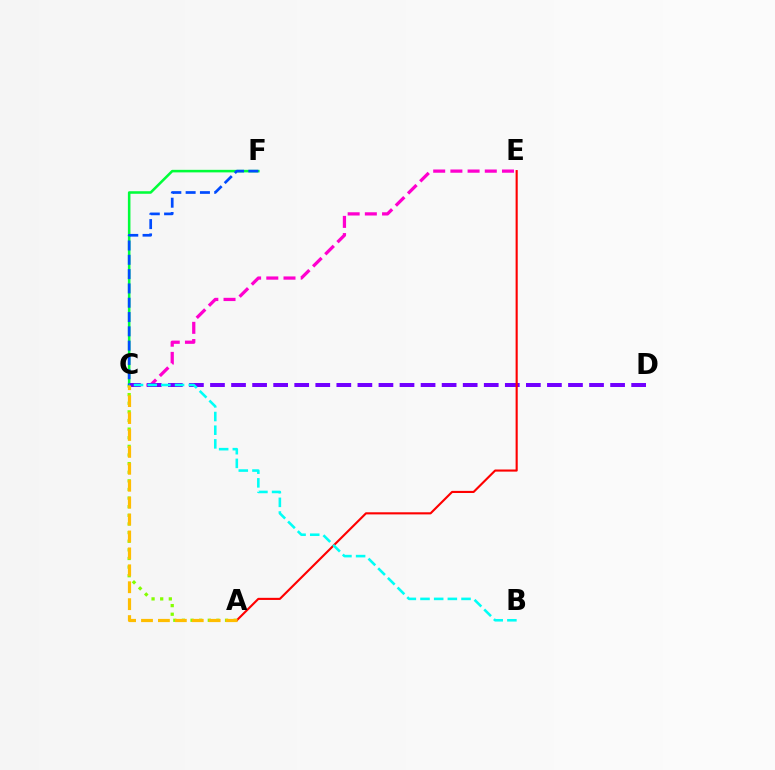{('A', 'C'): [{'color': '#84ff00', 'line_style': 'dotted', 'thickness': 2.34}, {'color': '#ffbd00', 'line_style': 'dashed', 'thickness': 2.3}], ('C', 'E'): [{'color': '#ff00cf', 'line_style': 'dashed', 'thickness': 2.34}], ('C', 'F'): [{'color': '#00ff39', 'line_style': 'solid', 'thickness': 1.84}, {'color': '#004bff', 'line_style': 'dashed', 'thickness': 1.94}], ('C', 'D'): [{'color': '#7200ff', 'line_style': 'dashed', 'thickness': 2.86}], ('A', 'E'): [{'color': '#ff0000', 'line_style': 'solid', 'thickness': 1.53}], ('B', 'C'): [{'color': '#00fff6', 'line_style': 'dashed', 'thickness': 1.86}]}